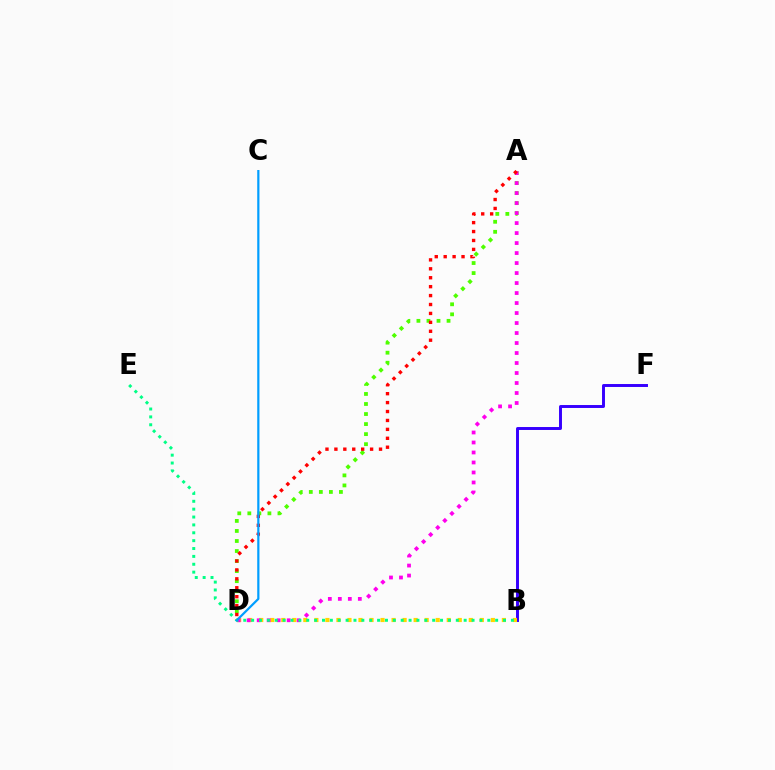{('B', 'F'): [{'color': '#3700ff', 'line_style': 'solid', 'thickness': 2.12}], ('A', 'D'): [{'color': '#4fff00', 'line_style': 'dotted', 'thickness': 2.73}, {'color': '#ff00ed', 'line_style': 'dotted', 'thickness': 2.72}, {'color': '#ff0000', 'line_style': 'dotted', 'thickness': 2.42}], ('B', 'D'): [{'color': '#ffd500', 'line_style': 'dotted', 'thickness': 3.0}], ('B', 'E'): [{'color': '#00ff86', 'line_style': 'dotted', 'thickness': 2.14}], ('C', 'D'): [{'color': '#009eff', 'line_style': 'solid', 'thickness': 1.59}]}